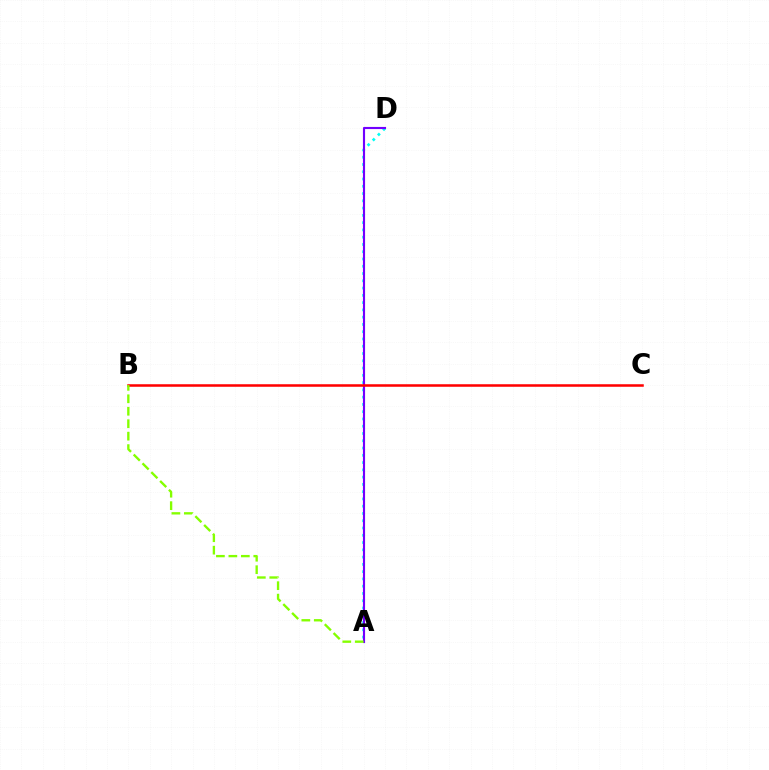{('A', 'D'): [{'color': '#00fff6', 'line_style': 'dotted', 'thickness': 1.98}, {'color': '#7200ff', 'line_style': 'solid', 'thickness': 1.54}], ('B', 'C'): [{'color': '#ff0000', 'line_style': 'solid', 'thickness': 1.82}], ('A', 'B'): [{'color': '#84ff00', 'line_style': 'dashed', 'thickness': 1.69}]}